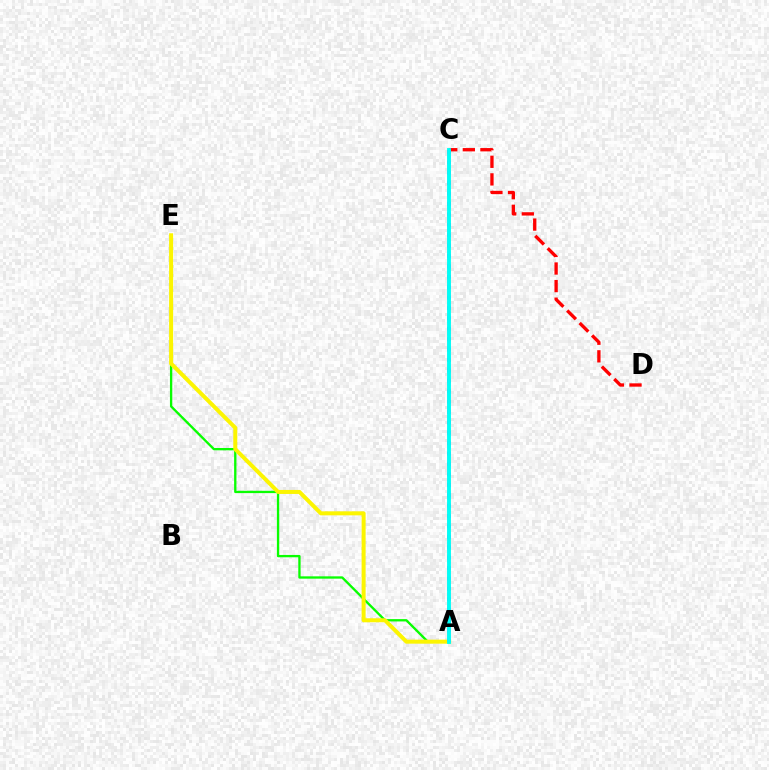{('C', 'D'): [{'color': '#ff0000', 'line_style': 'dashed', 'thickness': 2.39}], ('A', 'E'): [{'color': '#08ff00', 'line_style': 'solid', 'thickness': 1.67}, {'color': '#fcf500', 'line_style': 'solid', 'thickness': 2.89}], ('A', 'C'): [{'color': '#0010ff', 'line_style': 'dashed', 'thickness': 1.72}, {'color': '#ee00ff', 'line_style': 'dotted', 'thickness': 2.83}, {'color': '#00fff6', 'line_style': 'solid', 'thickness': 2.78}]}